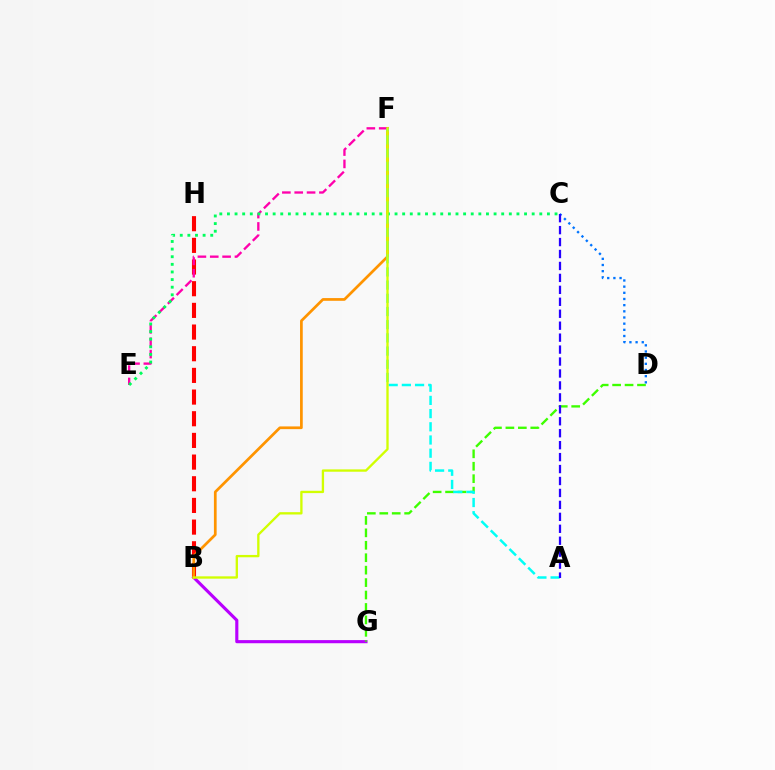{('B', 'H'): [{'color': '#ff0000', 'line_style': 'dashed', 'thickness': 2.94}], ('B', 'G'): [{'color': '#b900ff', 'line_style': 'solid', 'thickness': 2.25}], ('B', 'F'): [{'color': '#ff9400', 'line_style': 'solid', 'thickness': 1.96}, {'color': '#d1ff00', 'line_style': 'solid', 'thickness': 1.68}], ('D', 'G'): [{'color': '#3dff00', 'line_style': 'dashed', 'thickness': 1.69}], ('E', 'F'): [{'color': '#ff00ac', 'line_style': 'dashed', 'thickness': 1.68}], ('C', 'D'): [{'color': '#0074ff', 'line_style': 'dotted', 'thickness': 1.68}], ('A', 'F'): [{'color': '#00fff6', 'line_style': 'dashed', 'thickness': 1.79}], ('A', 'C'): [{'color': '#2500ff', 'line_style': 'dashed', 'thickness': 1.62}], ('C', 'E'): [{'color': '#00ff5c', 'line_style': 'dotted', 'thickness': 2.07}]}